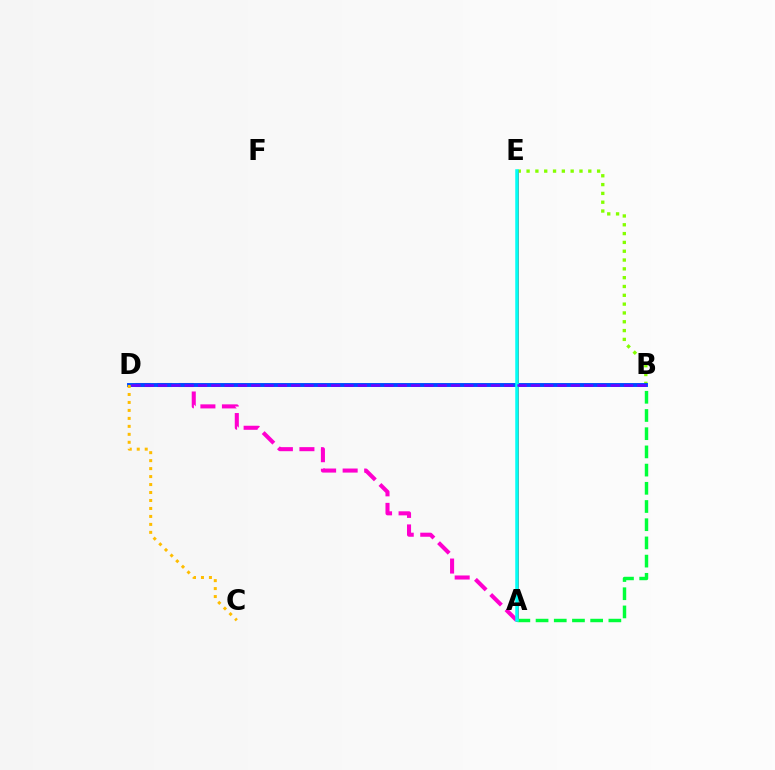{('A', 'D'): [{'color': '#ff00cf', 'line_style': 'dashed', 'thickness': 2.93}], ('B', 'E'): [{'color': '#84ff00', 'line_style': 'dotted', 'thickness': 2.4}], ('A', 'E'): [{'color': '#ff0000', 'line_style': 'solid', 'thickness': 2.02}, {'color': '#00fff6', 'line_style': 'solid', 'thickness': 2.53}], ('A', 'B'): [{'color': '#00ff39', 'line_style': 'dashed', 'thickness': 2.47}], ('B', 'D'): [{'color': '#004bff', 'line_style': 'solid', 'thickness': 2.82}, {'color': '#7200ff', 'line_style': 'dashed', 'thickness': 1.81}], ('C', 'D'): [{'color': '#ffbd00', 'line_style': 'dotted', 'thickness': 2.17}]}